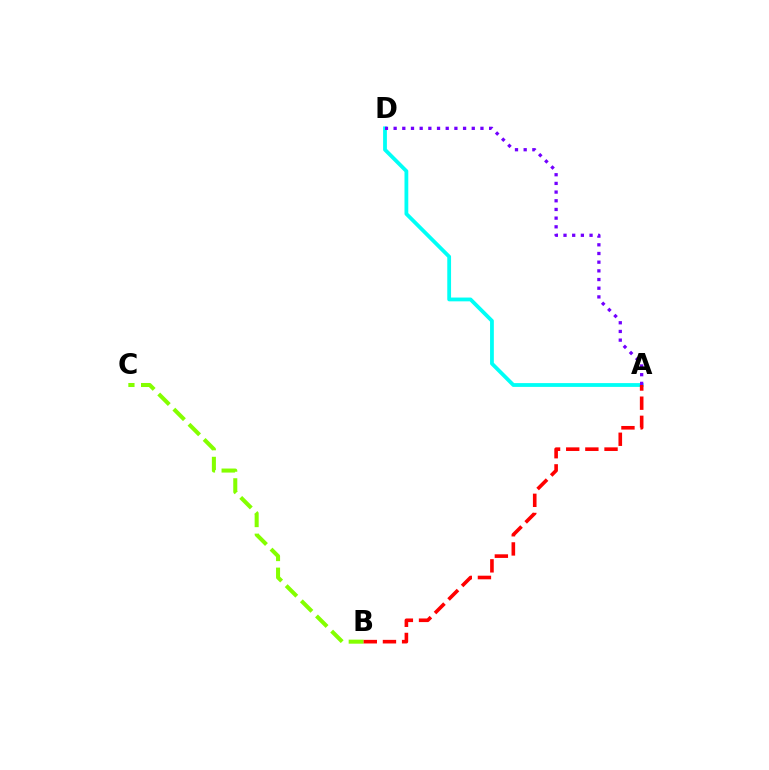{('B', 'C'): [{'color': '#84ff00', 'line_style': 'dashed', 'thickness': 2.91}], ('A', 'D'): [{'color': '#00fff6', 'line_style': 'solid', 'thickness': 2.73}, {'color': '#7200ff', 'line_style': 'dotted', 'thickness': 2.36}], ('A', 'B'): [{'color': '#ff0000', 'line_style': 'dashed', 'thickness': 2.6}]}